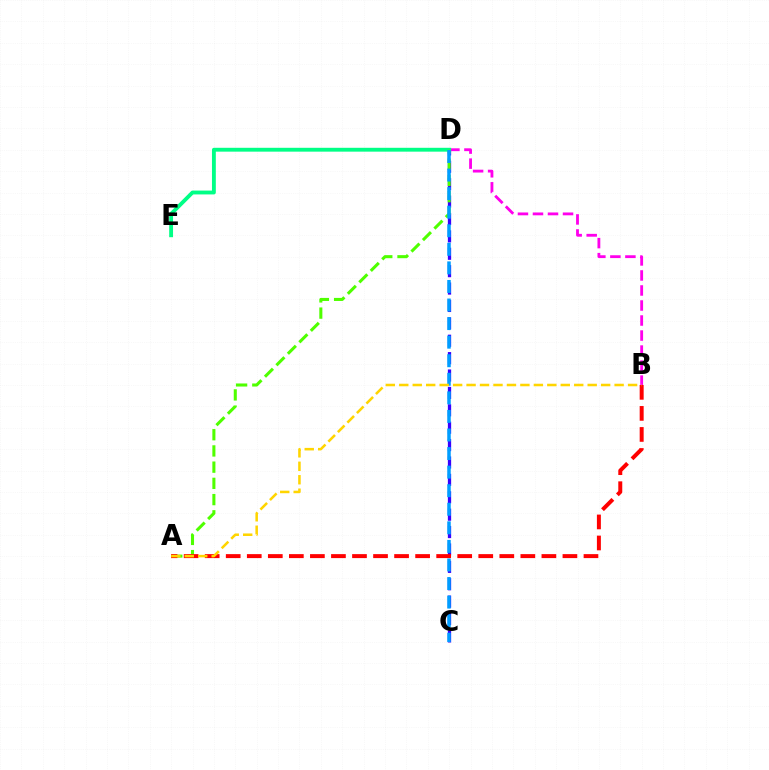{('C', 'D'): [{'color': '#3700ff', 'line_style': 'dashed', 'thickness': 2.36}, {'color': '#009eff', 'line_style': 'dashed', 'thickness': 2.52}], ('B', 'D'): [{'color': '#ff00ed', 'line_style': 'dashed', 'thickness': 2.04}], ('D', 'E'): [{'color': '#00ff86', 'line_style': 'solid', 'thickness': 2.77}], ('A', 'D'): [{'color': '#4fff00', 'line_style': 'dashed', 'thickness': 2.2}], ('A', 'B'): [{'color': '#ff0000', 'line_style': 'dashed', 'thickness': 2.86}, {'color': '#ffd500', 'line_style': 'dashed', 'thickness': 1.83}]}